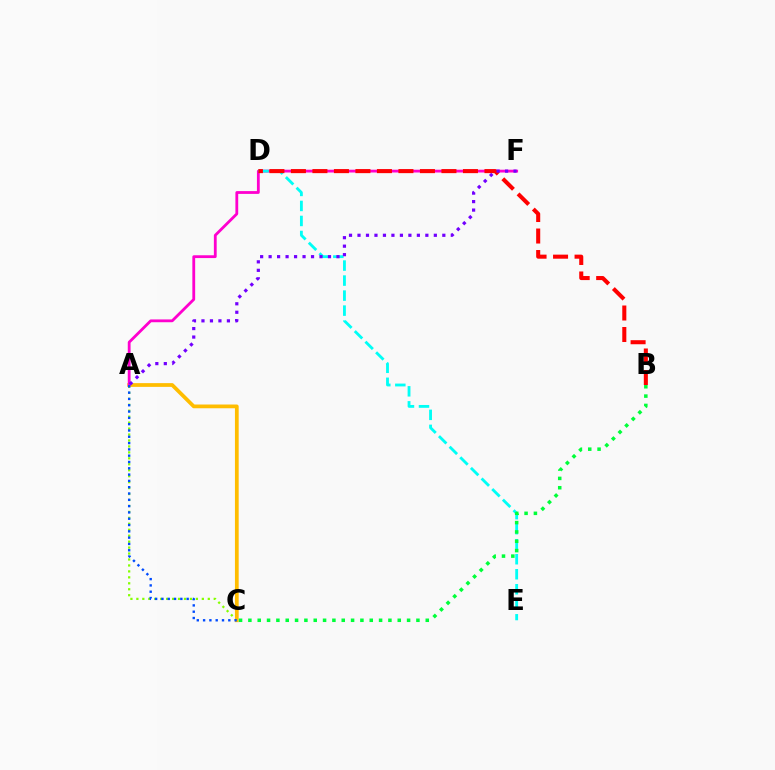{('A', 'C'): [{'color': '#84ff00', 'line_style': 'dotted', 'thickness': 1.62}, {'color': '#ffbd00', 'line_style': 'solid', 'thickness': 2.7}, {'color': '#004bff', 'line_style': 'dotted', 'thickness': 1.71}], ('A', 'F'): [{'color': '#ff00cf', 'line_style': 'solid', 'thickness': 2.02}, {'color': '#7200ff', 'line_style': 'dotted', 'thickness': 2.3}], ('D', 'E'): [{'color': '#00fff6', 'line_style': 'dashed', 'thickness': 2.04}], ('B', 'D'): [{'color': '#ff0000', 'line_style': 'dashed', 'thickness': 2.92}], ('B', 'C'): [{'color': '#00ff39', 'line_style': 'dotted', 'thickness': 2.54}]}